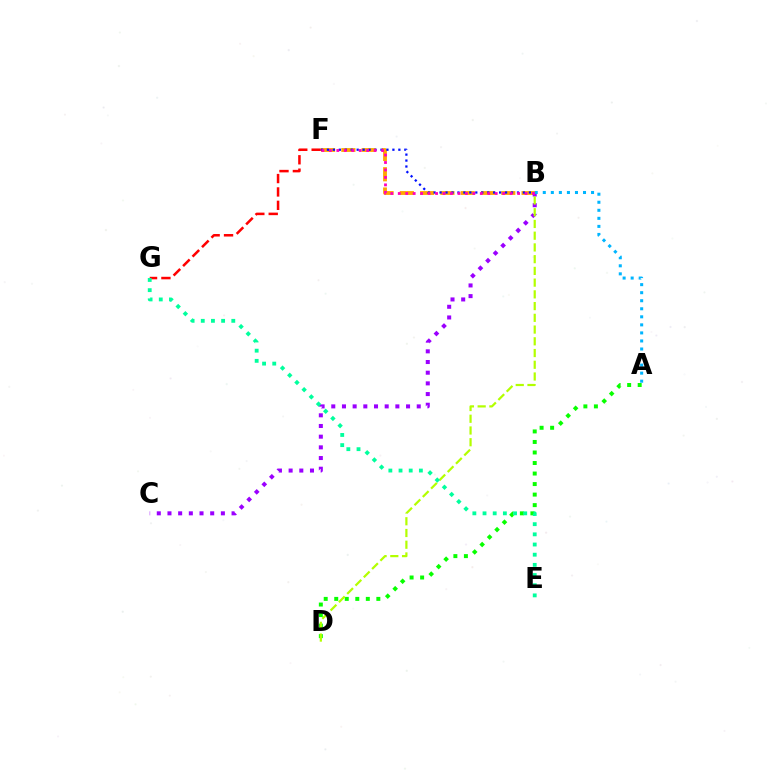{('B', 'F'): [{'color': '#ffa500', 'line_style': 'dashed', 'thickness': 2.76}, {'color': '#0010ff', 'line_style': 'dotted', 'thickness': 1.62}, {'color': '#ff00bd', 'line_style': 'dotted', 'thickness': 2.03}], ('A', 'D'): [{'color': '#08ff00', 'line_style': 'dotted', 'thickness': 2.86}], ('B', 'C'): [{'color': '#9b00ff', 'line_style': 'dotted', 'thickness': 2.9}], ('B', 'D'): [{'color': '#b3ff00', 'line_style': 'dashed', 'thickness': 1.59}], ('A', 'B'): [{'color': '#00b5ff', 'line_style': 'dotted', 'thickness': 2.19}], ('F', 'G'): [{'color': '#ff0000', 'line_style': 'dashed', 'thickness': 1.82}], ('E', 'G'): [{'color': '#00ff9d', 'line_style': 'dotted', 'thickness': 2.76}]}